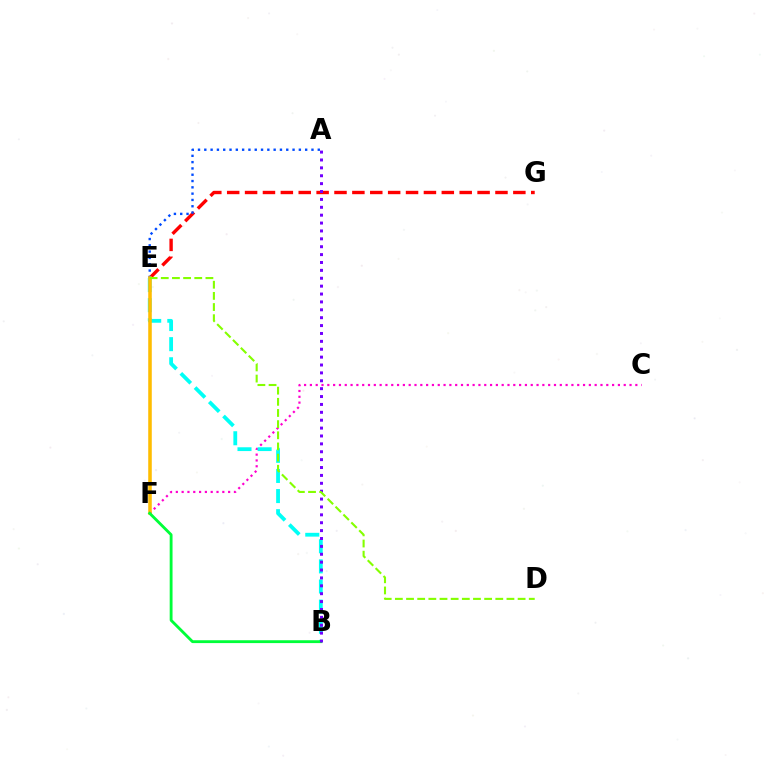{('E', 'G'): [{'color': '#ff0000', 'line_style': 'dashed', 'thickness': 2.43}], ('C', 'F'): [{'color': '#ff00cf', 'line_style': 'dotted', 'thickness': 1.58}], ('B', 'E'): [{'color': '#00fff6', 'line_style': 'dashed', 'thickness': 2.73}], ('A', 'E'): [{'color': '#004bff', 'line_style': 'dotted', 'thickness': 1.71}], ('E', 'F'): [{'color': '#ffbd00', 'line_style': 'solid', 'thickness': 2.55}], ('B', 'F'): [{'color': '#00ff39', 'line_style': 'solid', 'thickness': 2.05}], ('A', 'B'): [{'color': '#7200ff', 'line_style': 'dotted', 'thickness': 2.14}], ('D', 'E'): [{'color': '#84ff00', 'line_style': 'dashed', 'thickness': 1.52}]}